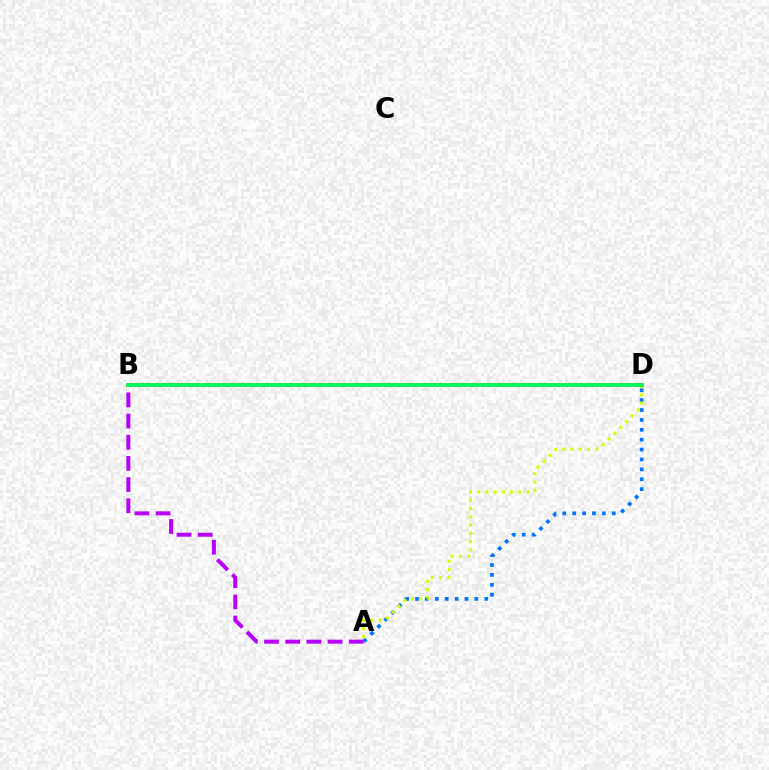{('A', 'D'): [{'color': '#0074ff', 'line_style': 'dotted', 'thickness': 2.69}, {'color': '#d1ff00', 'line_style': 'dotted', 'thickness': 2.24}], ('A', 'B'): [{'color': '#b900ff', 'line_style': 'dashed', 'thickness': 2.88}], ('B', 'D'): [{'color': '#ff0000', 'line_style': 'solid', 'thickness': 2.53}, {'color': '#00ff5c', 'line_style': 'solid', 'thickness': 2.65}]}